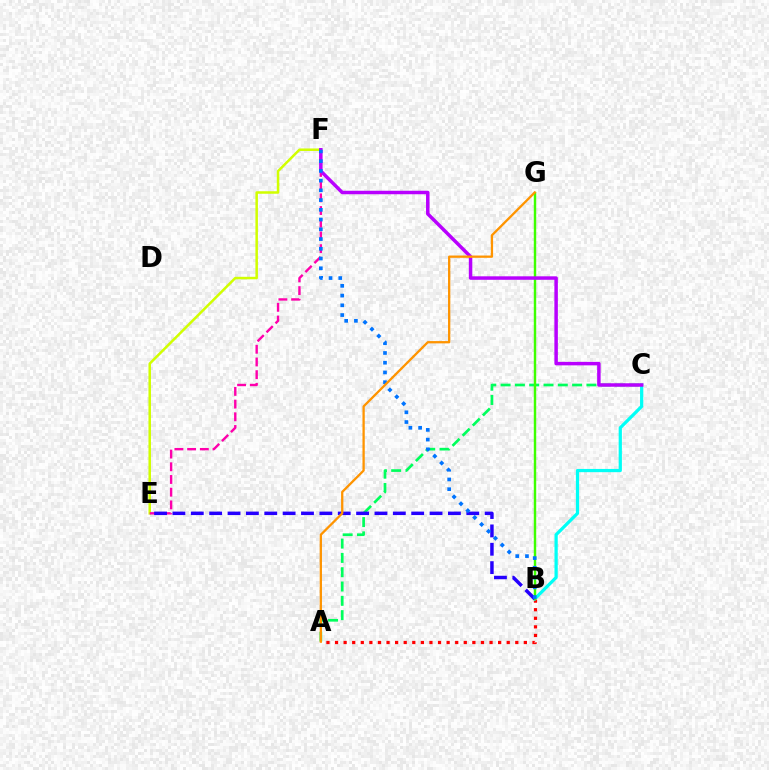{('E', 'F'): [{'color': '#d1ff00', 'line_style': 'solid', 'thickness': 1.81}, {'color': '#ff00ac', 'line_style': 'dashed', 'thickness': 1.73}], ('A', 'B'): [{'color': '#ff0000', 'line_style': 'dotted', 'thickness': 2.33}], ('A', 'C'): [{'color': '#00ff5c', 'line_style': 'dashed', 'thickness': 1.94}], ('B', 'C'): [{'color': '#00fff6', 'line_style': 'solid', 'thickness': 2.33}], ('B', 'G'): [{'color': '#3dff00', 'line_style': 'solid', 'thickness': 1.75}], ('B', 'E'): [{'color': '#2500ff', 'line_style': 'dashed', 'thickness': 2.49}], ('C', 'F'): [{'color': '#b900ff', 'line_style': 'solid', 'thickness': 2.51}], ('B', 'F'): [{'color': '#0074ff', 'line_style': 'dotted', 'thickness': 2.65}], ('A', 'G'): [{'color': '#ff9400', 'line_style': 'solid', 'thickness': 1.65}]}